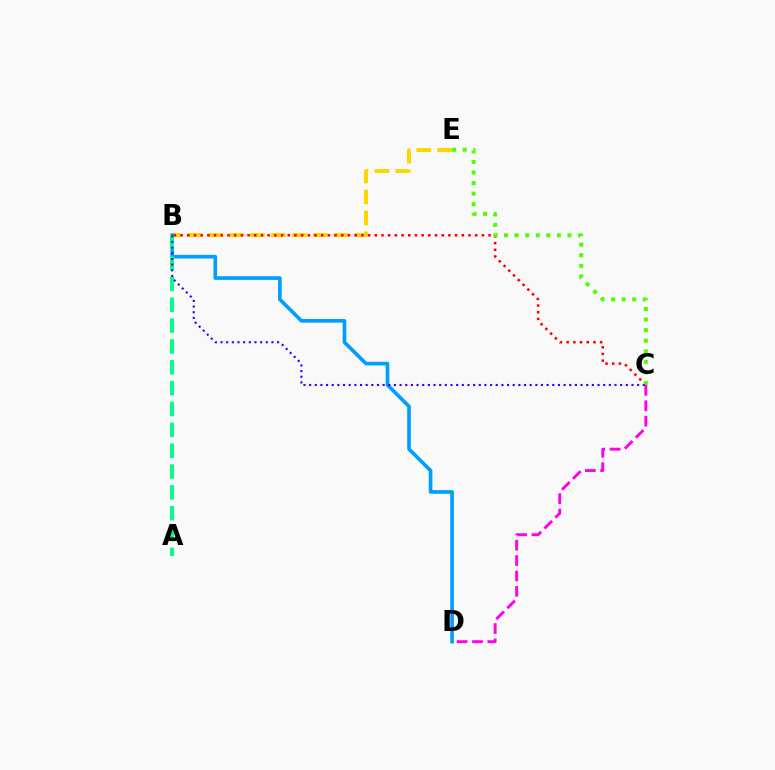{('C', 'D'): [{'color': '#ff00ed', 'line_style': 'dashed', 'thickness': 2.09}], ('B', 'E'): [{'color': '#ffd500', 'line_style': 'dashed', 'thickness': 2.84}], ('B', 'D'): [{'color': '#009eff', 'line_style': 'solid', 'thickness': 2.63}], ('B', 'C'): [{'color': '#ff0000', 'line_style': 'dotted', 'thickness': 1.82}, {'color': '#3700ff', 'line_style': 'dotted', 'thickness': 1.54}], ('C', 'E'): [{'color': '#4fff00', 'line_style': 'dotted', 'thickness': 2.87}], ('A', 'B'): [{'color': '#00ff86', 'line_style': 'dashed', 'thickness': 2.83}]}